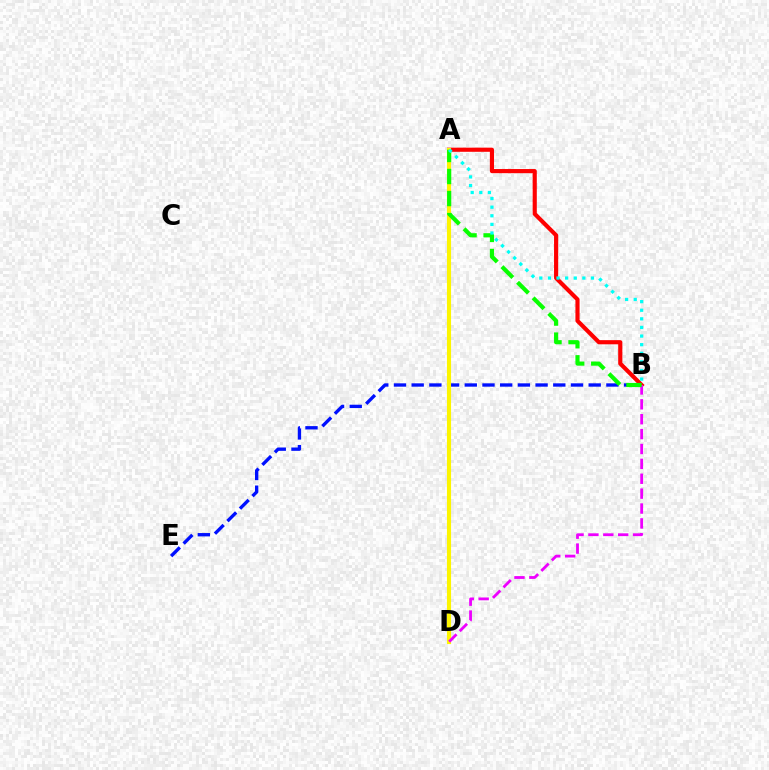{('A', 'B'): [{'color': '#ff0000', 'line_style': 'solid', 'thickness': 2.98}, {'color': '#08ff00', 'line_style': 'dashed', 'thickness': 2.99}, {'color': '#00fff6', 'line_style': 'dotted', 'thickness': 2.34}], ('B', 'E'): [{'color': '#0010ff', 'line_style': 'dashed', 'thickness': 2.4}], ('A', 'D'): [{'color': '#fcf500', 'line_style': 'solid', 'thickness': 2.96}], ('B', 'D'): [{'color': '#ee00ff', 'line_style': 'dashed', 'thickness': 2.02}]}